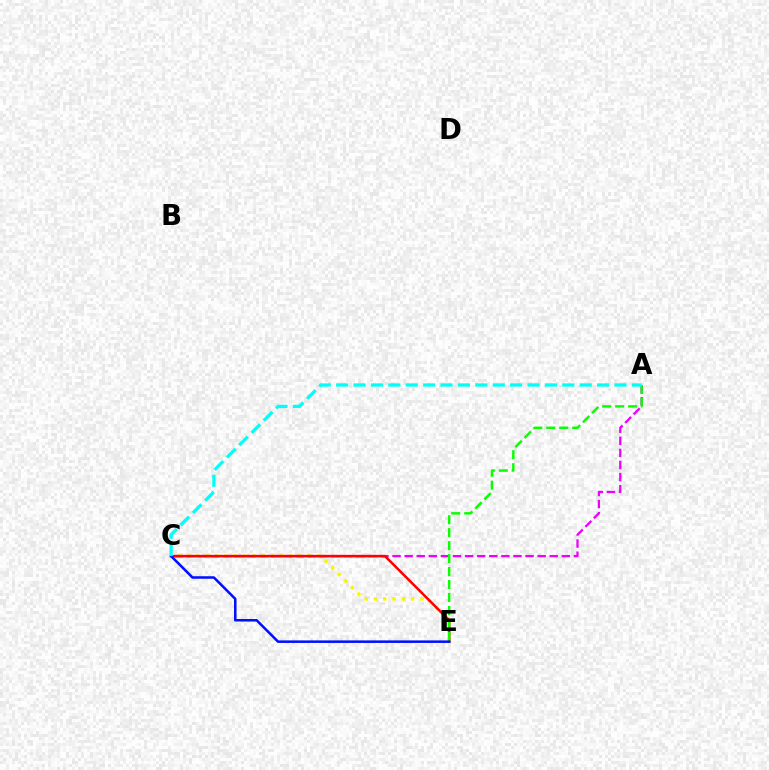{('C', 'E'): [{'color': '#fcf500', 'line_style': 'dotted', 'thickness': 2.52}, {'color': '#ff0000', 'line_style': 'solid', 'thickness': 1.82}, {'color': '#0010ff', 'line_style': 'solid', 'thickness': 1.82}], ('A', 'C'): [{'color': '#ee00ff', 'line_style': 'dashed', 'thickness': 1.64}, {'color': '#00fff6', 'line_style': 'dashed', 'thickness': 2.36}], ('A', 'E'): [{'color': '#08ff00', 'line_style': 'dashed', 'thickness': 1.76}]}